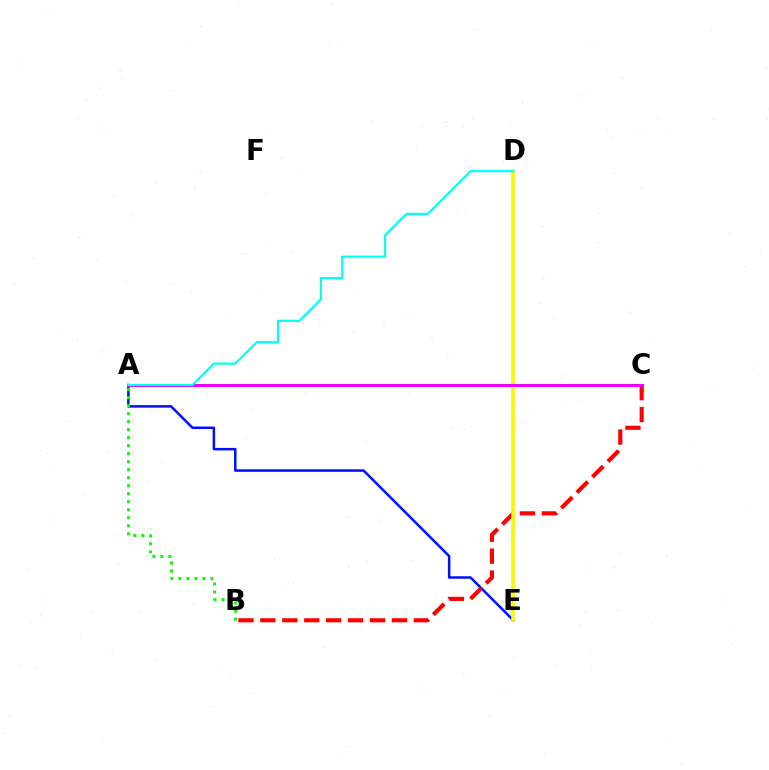{('A', 'E'): [{'color': '#0010ff', 'line_style': 'solid', 'thickness': 1.8}], ('B', 'C'): [{'color': '#ff0000', 'line_style': 'dashed', 'thickness': 2.98}], ('A', 'B'): [{'color': '#08ff00', 'line_style': 'dotted', 'thickness': 2.18}], ('D', 'E'): [{'color': '#fcf500', 'line_style': 'solid', 'thickness': 2.55}], ('A', 'C'): [{'color': '#ee00ff', 'line_style': 'solid', 'thickness': 2.17}], ('A', 'D'): [{'color': '#00fff6', 'line_style': 'solid', 'thickness': 1.58}]}